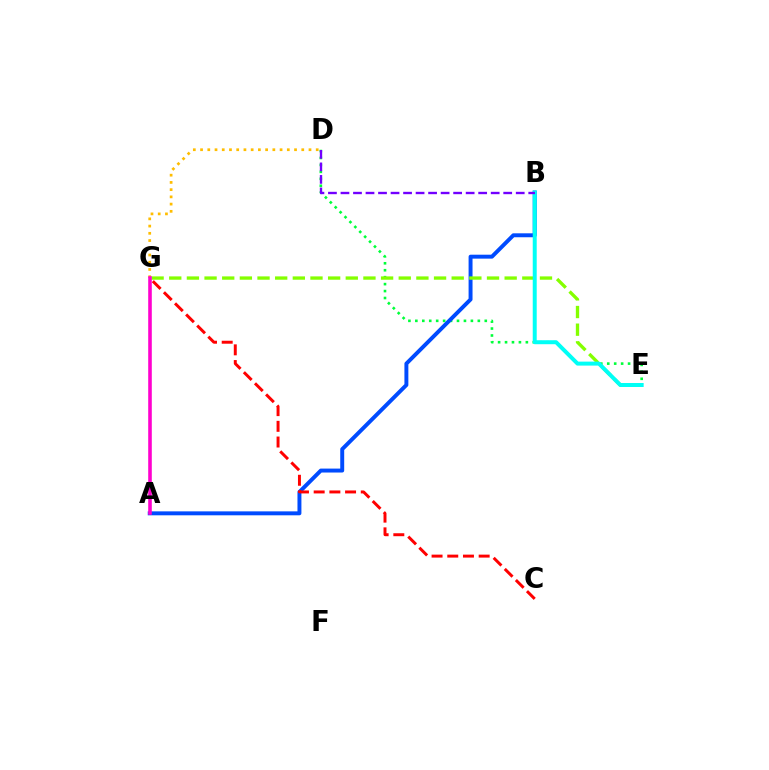{('D', 'G'): [{'color': '#ffbd00', 'line_style': 'dotted', 'thickness': 1.96}], ('D', 'E'): [{'color': '#00ff39', 'line_style': 'dotted', 'thickness': 1.89}], ('A', 'B'): [{'color': '#004bff', 'line_style': 'solid', 'thickness': 2.84}], ('E', 'G'): [{'color': '#84ff00', 'line_style': 'dashed', 'thickness': 2.4}], ('C', 'G'): [{'color': '#ff0000', 'line_style': 'dashed', 'thickness': 2.13}], ('B', 'E'): [{'color': '#00fff6', 'line_style': 'solid', 'thickness': 2.87}], ('A', 'G'): [{'color': '#ff00cf', 'line_style': 'solid', 'thickness': 2.58}], ('B', 'D'): [{'color': '#7200ff', 'line_style': 'dashed', 'thickness': 1.7}]}